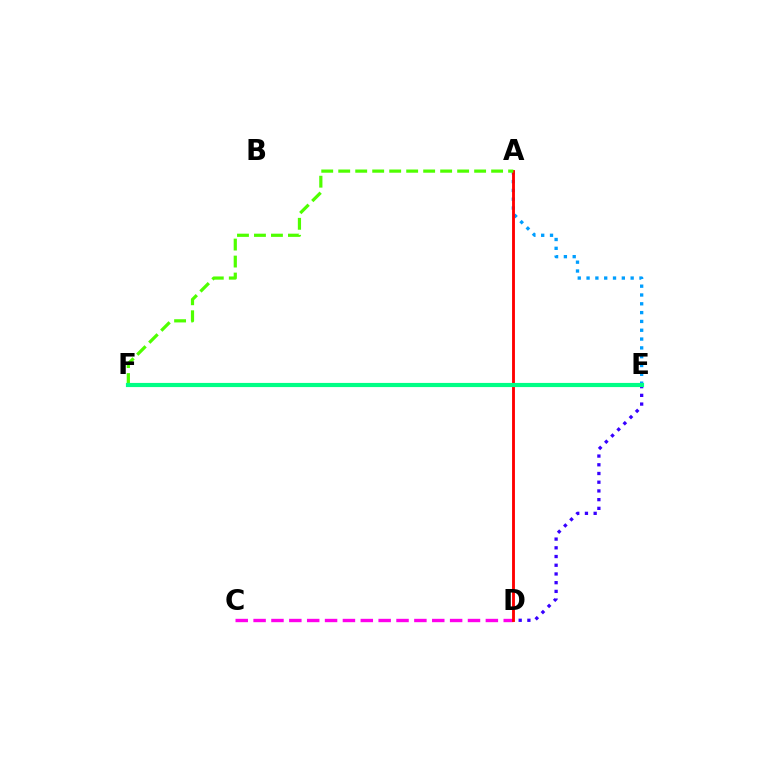{('C', 'D'): [{'color': '#ff00ed', 'line_style': 'dashed', 'thickness': 2.43}], ('A', 'E'): [{'color': '#009eff', 'line_style': 'dotted', 'thickness': 2.4}], ('D', 'E'): [{'color': '#3700ff', 'line_style': 'dotted', 'thickness': 2.37}], ('E', 'F'): [{'color': '#ffd500', 'line_style': 'solid', 'thickness': 2.04}, {'color': '#00ff86', 'line_style': 'solid', 'thickness': 2.99}], ('A', 'D'): [{'color': '#ff0000', 'line_style': 'solid', 'thickness': 2.06}], ('A', 'F'): [{'color': '#4fff00', 'line_style': 'dashed', 'thickness': 2.31}]}